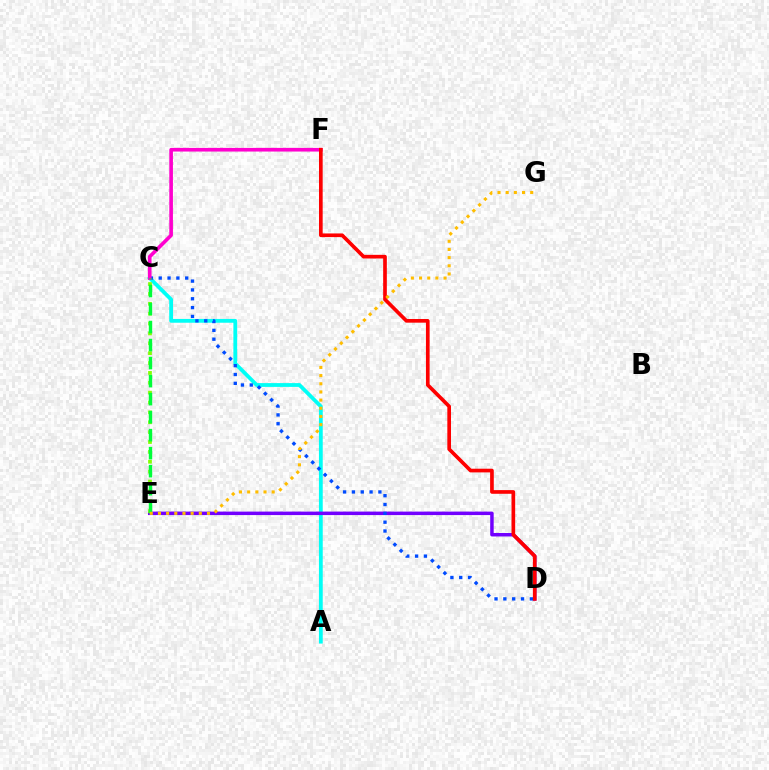{('A', 'C'): [{'color': '#00fff6', 'line_style': 'solid', 'thickness': 2.73}], ('D', 'E'): [{'color': '#7200ff', 'line_style': 'solid', 'thickness': 2.51}], ('C', 'D'): [{'color': '#004bff', 'line_style': 'dotted', 'thickness': 2.4}], ('C', 'E'): [{'color': '#84ff00', 'line_style': 'dotted', 'thickness': 2.68}, {'color': '#00ff39', 'line_style': 'dashed', 'thickness': 2.45}], ('C', 'F'): [{'color': '#ff00cf', 'line_style': 'solid', 'thickness': 2.62}], ('D', 'F'): [{'color': '#ff0000', 'line_style': 'solid', 'thickness': 2.64}], ('E', 'G'): [{'color': '#ffbd00', 'line_style': 'dotted', 'thickness': 2.22}]}